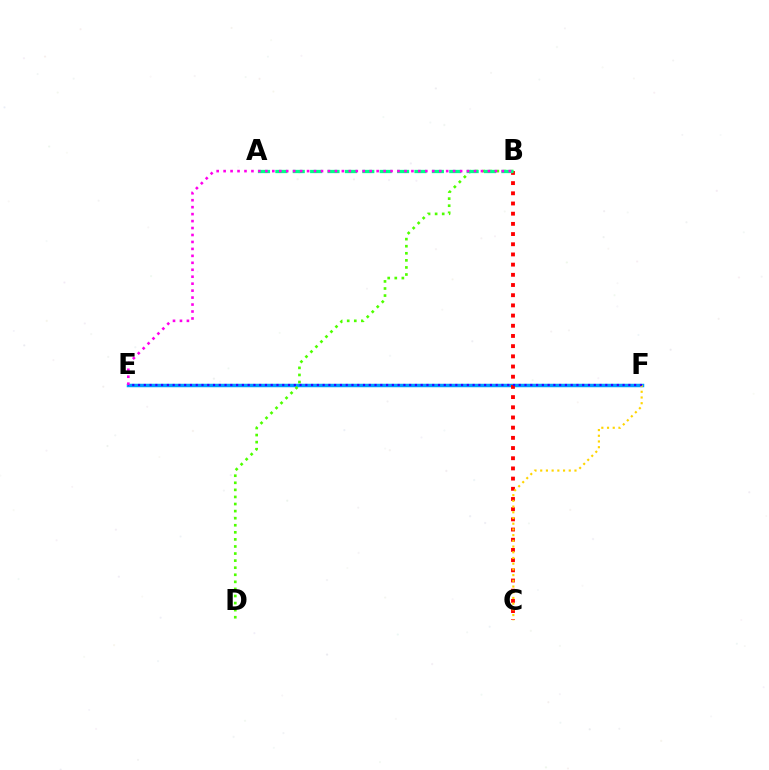{('E', 'F'): [{'color': '#009eff', 'line_style': 'solid', 'thickness': 2.52}, {'color': '#3700ff', 'line_style': 'dotted', 'thickness': 1.57}], ('B', 'C'): [{'color': '#ff0000', 'line_style': 'dotted', 'thickness': 2.77}], ('C', 'F'): [{'color': '#ffd500', 'line_style': 'dotted', 'thickness': 1.55}], ('B', 'D'): [{'color': '#4fff00', 'line_style': 'dotted', 'thickness': 1.92}], ('A', 'B'): [{'color': '#00ff86', 'line_style': 'dashed', 'thickness': 2.36}], ('B', 'E'): [{'color': '#ff00ed', 'line_style': 'dotted', 'thickness': 1.89}]}